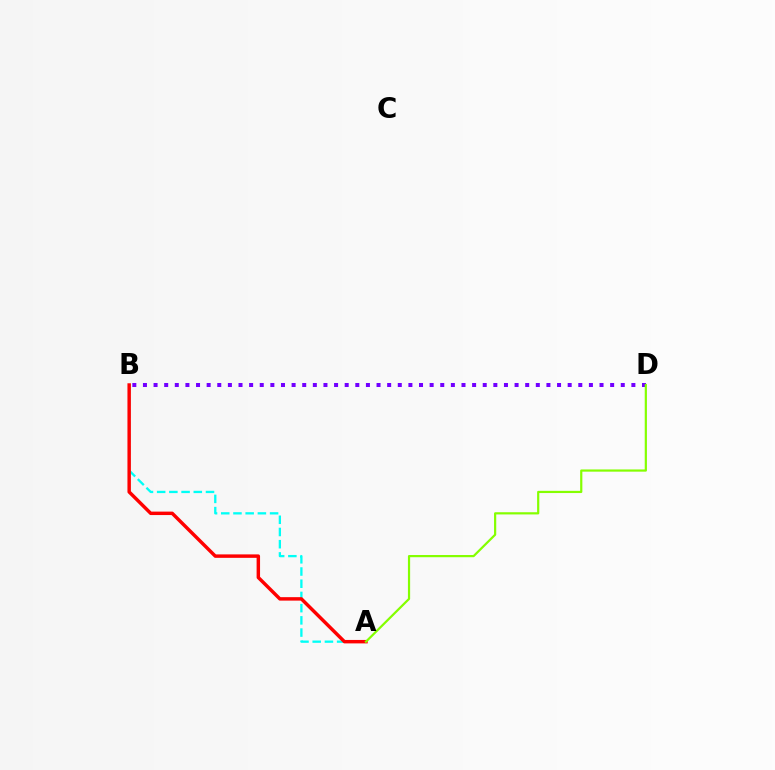{('B', 'D'): [{'color': '#7200ff', 'line_style': 'dotted', 'thickness': 2.88}], ('A', 'B'): [{'color': '#00fff6', 'line_style': 'dashed', 'thickness': 1.66}, {'color': '#ff0000', 'line_style': 'solid', 'thickness': 2.48}], ('A', 'D'): [{'color': '#84ff00', 'line_style': 'solid', 'thickness': 1.59}]}